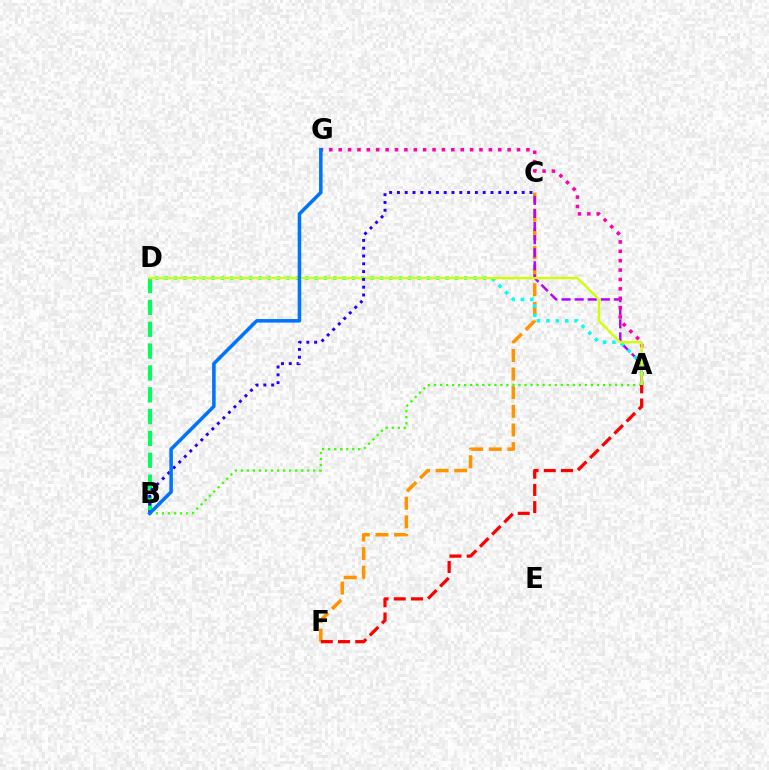{('C', 'F'): [{'color': '#ff9400', 'line_style': 'dashed', 'thickness': 2.53}], ('A', 'C'): [{'color': '#b900ff', 'line_style': 'dashed', 'thickness': 1.78}], ('B', 'D'): [{'color': '#00ff5c', 'line_style': 'dashed', 'thickness': 2.97}], ('A', 'G'): [{'color': '#ff00ac', 'line_style': 'dotted', 'thickness': 2.55}], ('A', 'B'): [{'color': '#3dff00', 'line_style': 'dotted', 'thickness': 1.64}], ('A', 'D'): [{'color': '#00fff6', 'line_style': 'dotted', 'thickness': 2.54}, {'color': '#d1ff00', 'line_style': 'solid', 'thickness': 1.68}], ('B', 'C'): [{'color': '#2500ff', 'line_style': 'dotted', 'thickness': 2.12}], ('A', 'F'): [{'color': '#ff0000', 'line_style': 'dashed', 'thickness': 2.34}], ('B', 'G'): [{'color': '#0074ff', 'line_style': 'solid', 'thickness': 2.55}]}